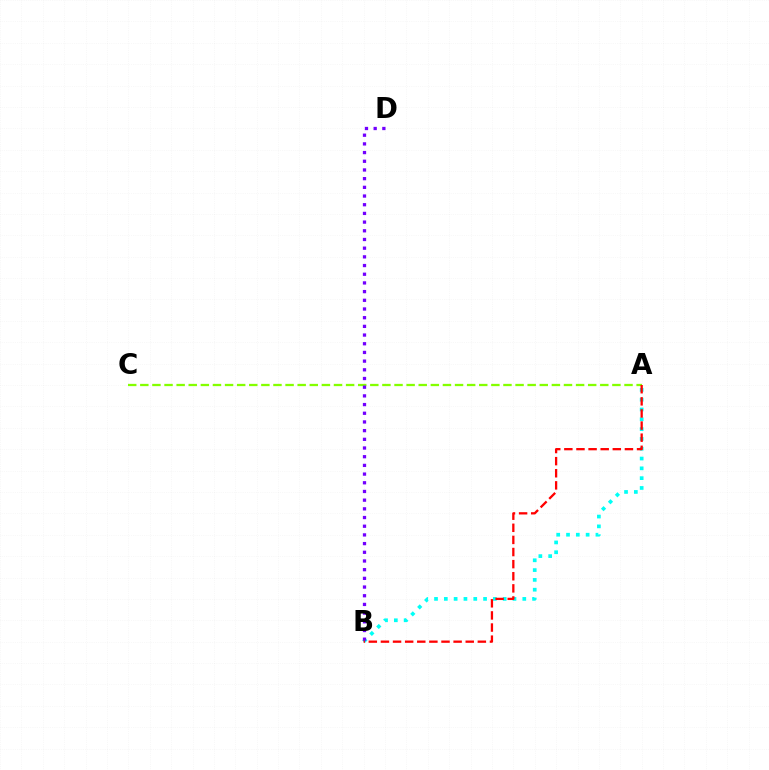{('A', 'B'): [{'color': '#00fff6', 'line_style': 'dotted', 'thickness': 2.66}, {'color': '#ff0000', 'line_style': 'dashed', 'thickness': 1.65}], ('A', 'C'): [{'color': '#84ff00', 'line_style': 'dashed', 'thickness': 1.64}], ('B', 'D'): [{'color': '#7200ff', 'line_style': 'dotted', 'thickness': 2.36}]}